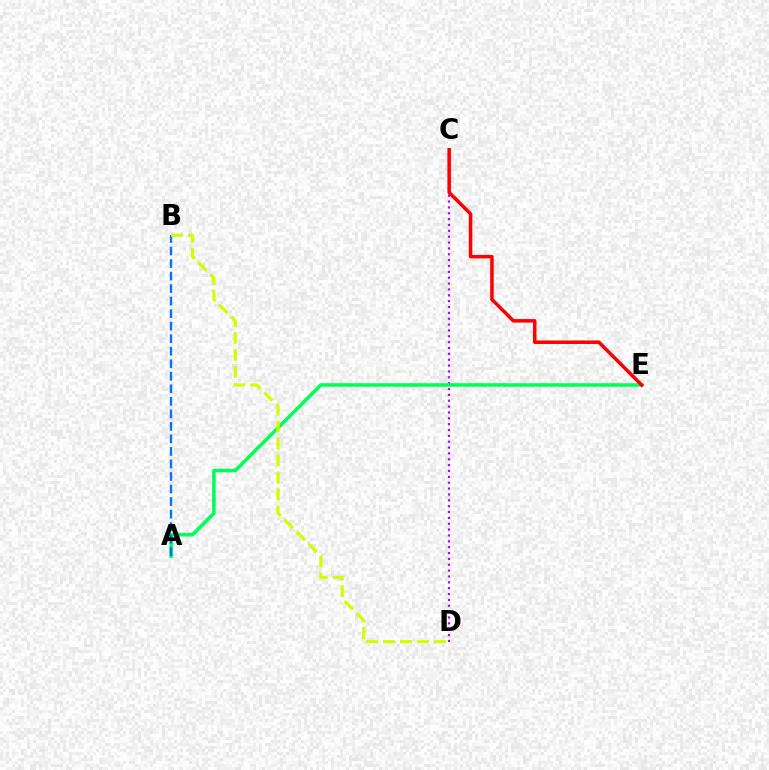{('C', 'D'): [{'color': '#b900ff', 'line_style': 'dotted', 'thickness': 1.59}], ('A', 'E'): [{'color': '#00ff5c', 'line_style': 'solid', 'thickness': 2.57}], ('C', 'E'): [{'color': '#ff0000', 'line_style': 'solid', 'thickness': 2.53}], ('A', 'B'): [{'color': '#0074ff', 'line_style': 'dashed', 'thickness': 1.7}], ('B', 'D'): [{'color': '#d1ff00', 'line_style': 'dashed', 'thickness': 2.31}]}